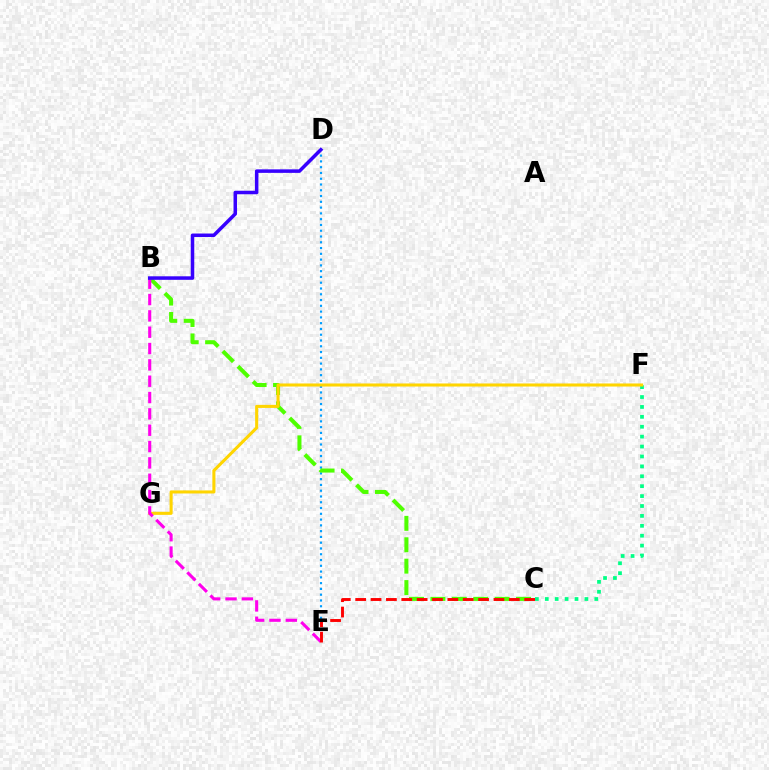{('C', 'F'): [{'color': '#00ff86', 'line_style': 'dotted', 'thickness': 2.69}], ('D', 'E'): [{'color': '#009eff', 'line_style': 'dotted', 'thickness': 1.57}], ('B', 'C'): [{'color': '#4fff00', 'line_style': 'dashed', 'thickness': 2.91}], ('F', 'G'): [{'color': '#ffd500', 'line_style': 'solid', 'thickness': 2.21}], ('B', 'E'): [{'color': '#ff00ed', 'line_style': 'dashed', 'thickness': 2.22}], ('B', 'D'): [{'color': '#3700ff', 'line_style': 'solid', 'thickness': 2.53}], ('C', 'E'): [{'color': '#ff0000', 'line_style': 'dashed', 'thickness': 2.09}]}